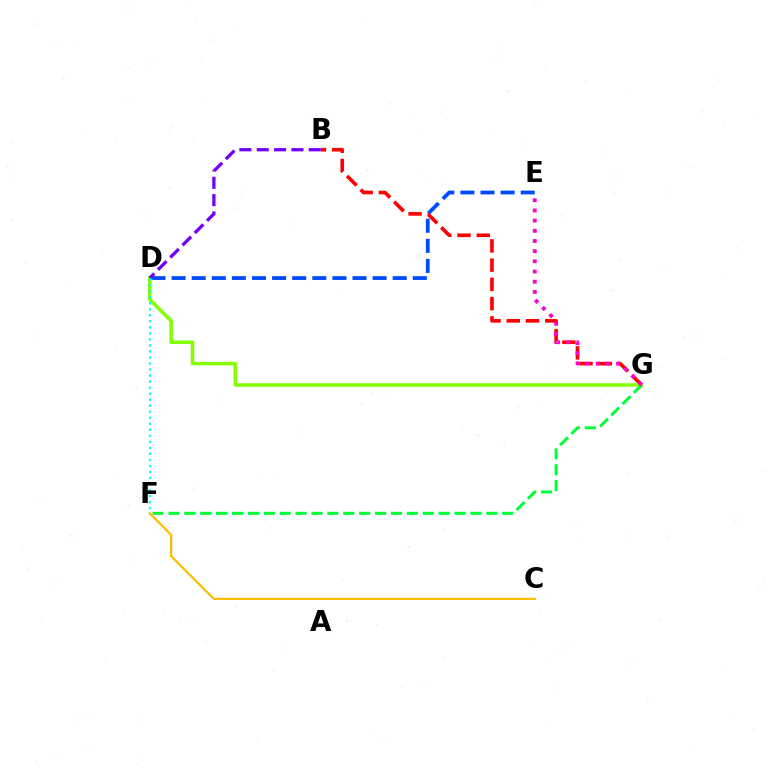{('B', 'G'): [{'color': '#ff0000', 'line_style': 'dashed', 'thickness': 2.62}], ('D', 'G'): [{'color': '#84ff00', 'line_style': 'solid', 'thickness': 2.54}], ('F', 'G'): [{'color': '#00ff39', 'line_style': 'dashed', 'thickness': 2.16}], ('E', 'G'): [{'color': '#ff00cf', 'line_style': 'dotted', 'thickness': 2.77}], ('D', 'E'): [{'color': '#004bff', 'line_style': 'dashed', 'thickness': 2.73}], ('C', 'F'): [{'color': '#ffbd00', 'line_style': 'solid', 'thickness': 1.59}], ('B', 'D'): [{'color': '#7200ff', 'line_style': 'dashed', 'thickness': 2.36}], ('D', 'F'): [{'color': '#00fff6', 'line_style': 'dotted', 'thickness': 1.64}]}